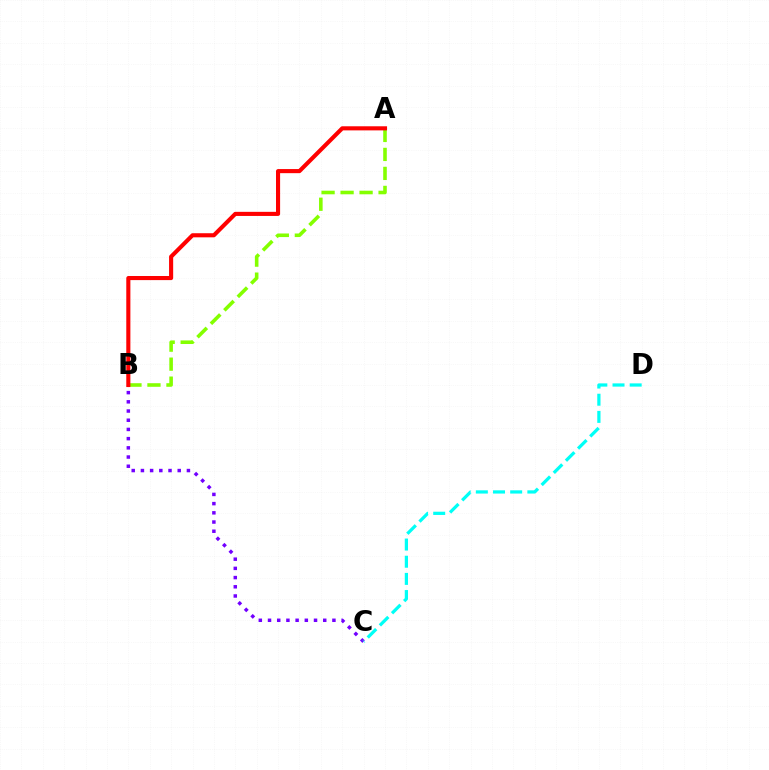{('B', 'C'): [{'color': '#7200ff', 'line_style': 'dotted', 'thickness': 2.5}], ('C', 'D'): [{'color': '#00fff6', 'line_style': 'dashed', 'thickness': 2.33}], ('A', 'B'): [{'color': '#84ff00', 'line_style': 'dashed', 'thickness': 2.58}, {'color': '#ff0000', 'line_style': 'solid', 'thickness': 2.95}]}